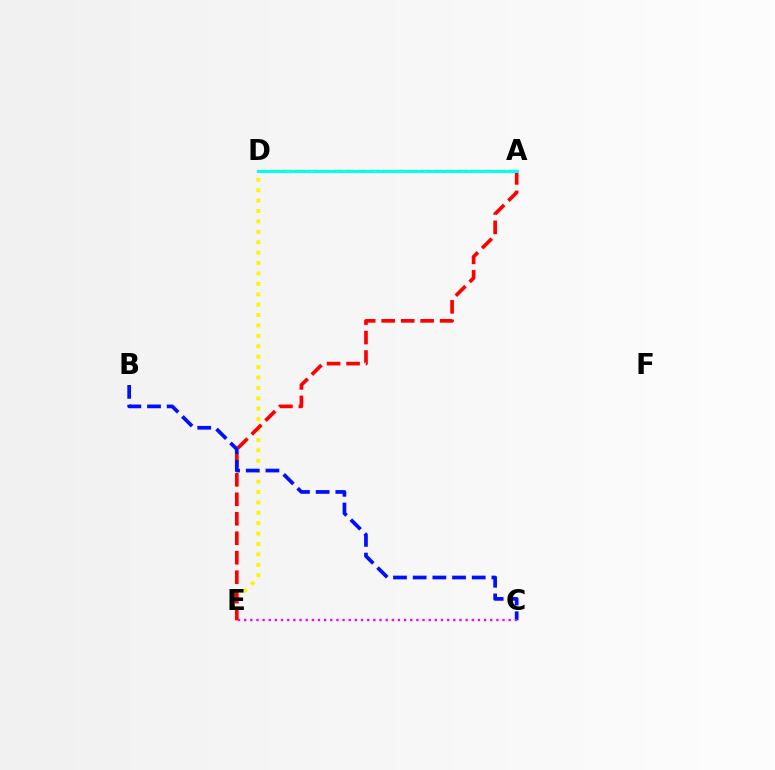{('D', 'E'): [{'color': '#fcf500', 'line_style': 'dotted', 'thickness': 2.83}], ('A', 'D'): [{'color': '#08ff00', 'line_style': 'dashed', 'thickness': 1.7}, {'color': '#00fff6', 'line_style': 'solid', 'thickness': 2.14}], ('A', 'E'): [{'color': '#ff0000', 'line_style': 'dashed', 'thickness': 2.65}], ('B', 'C'): [{'color': '#0010ff', 'line_style': 'dashed', 'thickness': 2.67}], ('C', 'E'): [{'color': '#ee00ff', 'line_style': 'dotted', 'thickness': 1.67}]}